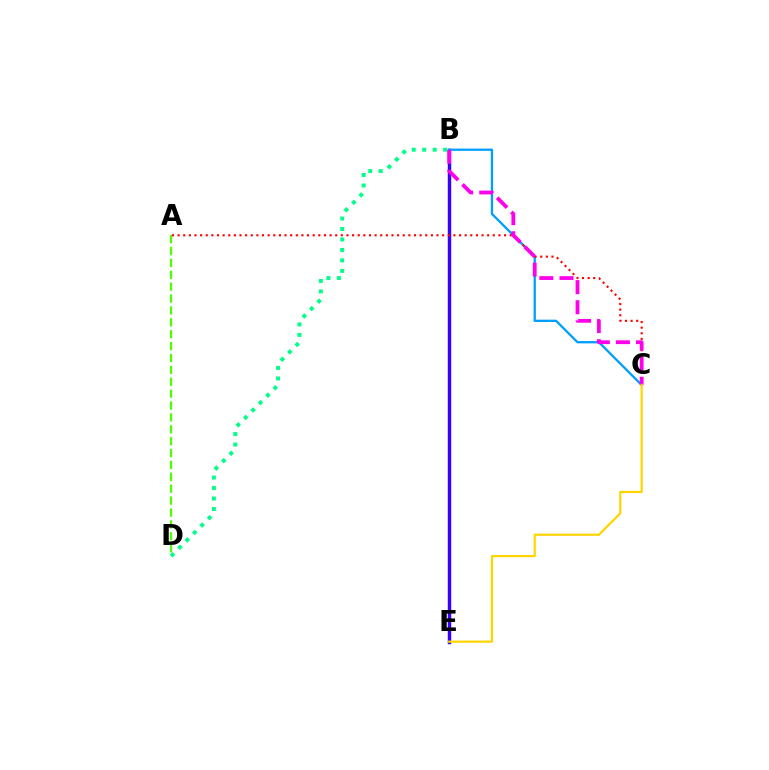{('B', 'D'): [{'color': '#00ff86', 'line_style': 'dotted', 'thickness': 2.85}], ('A', 'D'): [{'color': '#4fff00', 'line_style': 'dashed', 'thickness': 1.61}], ('B', 'E'): [{'color': '#3700ff', 'line_style': 'solid', 'thickness': 2.48}], ('B', 'C'): [{'color': '#009eff', 'line_style': 'solid', 'thickness': 1.65}, {'color': '#ff00ed', 'line_style': 'dashed', 'thickness': 2.73}], ('A', 'C'): [{'color': '#ff0000', 'line_style': 'dotted', 'thickness': 1.53}], ('C', 'E'): [{'color': '#ffd500', 'line_style': 'solid', 'thickness': 1.59}]}